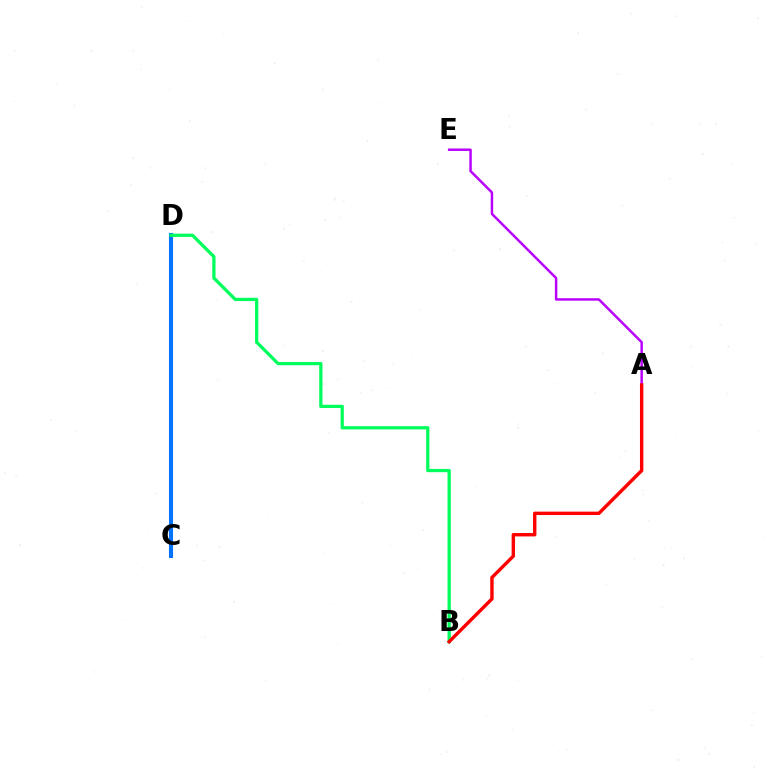{('C', 'D'): [{'color': '#d1ff00', 'line_style': 'solid', 'thickness': 2.87}, {'color': '#0074ff', 'line_style': 'solid', 'thickness': 2.93}], ('A', 'E'): [{'color': '#b900ff', 'line_style': 'solid', 'thickness': 1.78}], ('B', 'D'): [{'color': '#00ff5c', 'line_style': 'solid', 'thickness': 2.34}], ('A', 'B'): [{'color': '#ff0000', 'line_style': 'solid', 'thickness': 2.45}]}